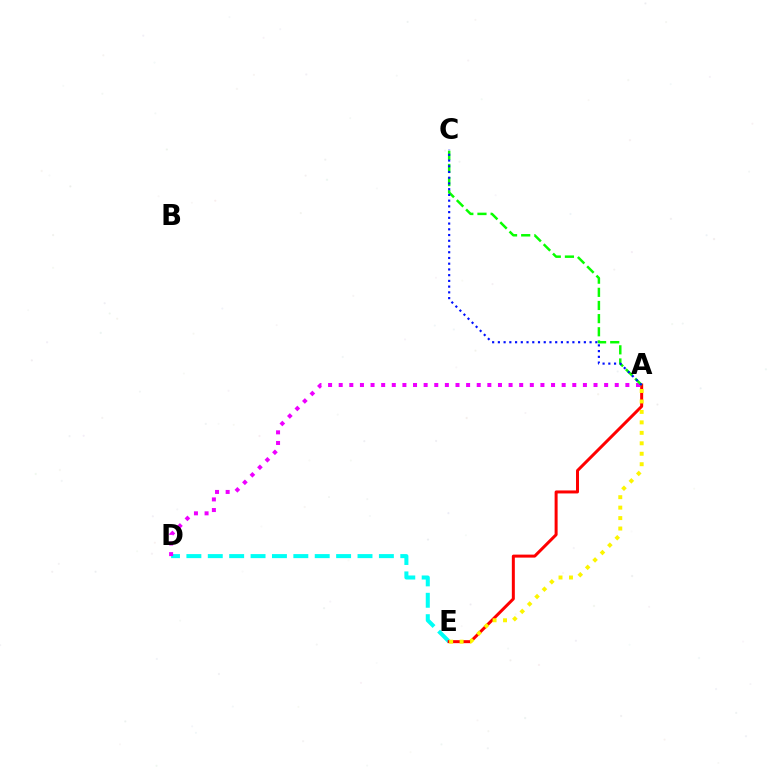{('D', 'E'): [{'color': '#00fff6', 'line_style': 'dashed', 'thickness': 2.91}], ('A', 'D'): [{'color': '#ee00ff', 'line_style': 'dotted', 'thickness': 2.88}], ('A', 'E'): [{'color': '#ff0000', 'line_style': 'solid', 'thickness': 2.16}, {'color': '#fcf500', 'line_style': 'dotted', 'thickness': 2.84}], ('A', 'C'): [{'color': '#08ff00', 'line_style': 'dashed', 'thickness': 1.79}, {'color': '#0010ff', 'line_style': 'dotted', 'thickness': 1.56}]}